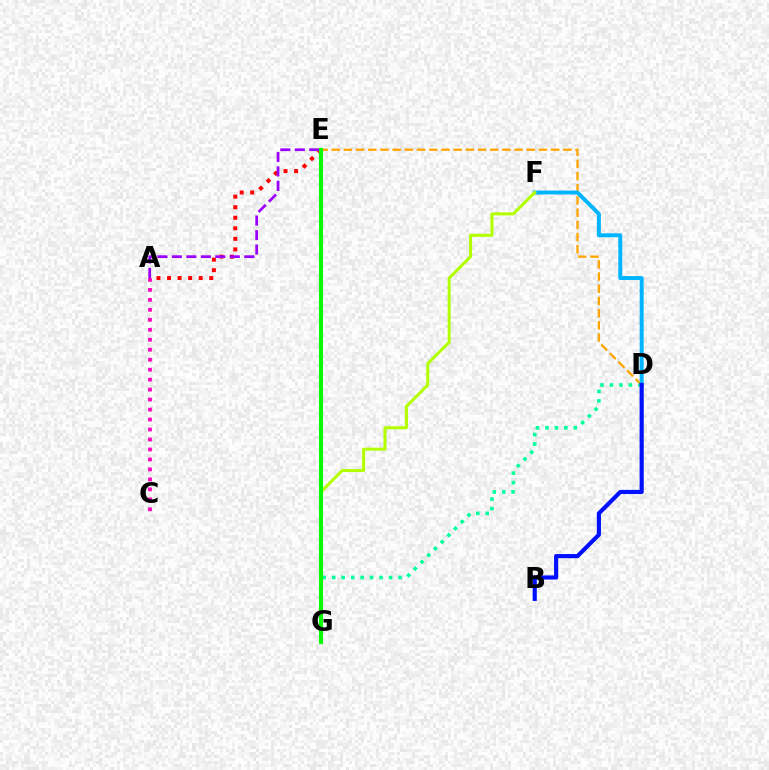{('A', 'C'): [{'color': '#ff00bd', 'line_style': 'dotted', 'thickness': 2.71}], ('A', 'E'): [{'color': '#ff0000', 'line_style': 'dotted', 'thickness': 2.87}, {'color': '#9b00ff', 'line_style': 'dashed', 'thickness': 1.97}], ('D', 'G'): [{'color': '#00ff9d', 'line_style': 'dotted', 'thickness': 2.58}], ('D', 'E'): [{'color': '#ffa500', 'line_style': 'dashed', 'thickness': 1.66}], ('D', 'F'): [{'color': '#00b5ff', 'line_style': 'solid', 'thickness': 2.84}], ('F', 'G'): [{'color': '#b3ff00', 'line_style': 'solid', 'thickness': 2.18}], ('E', 'G'): [{'color': '#08ff00', 'line_style': 'solid', 'thickness': 2.94}], ('B', 'D'): [{'color': '#0010ff', 'line_style': 'solid', 'thickness': 2.98}]}